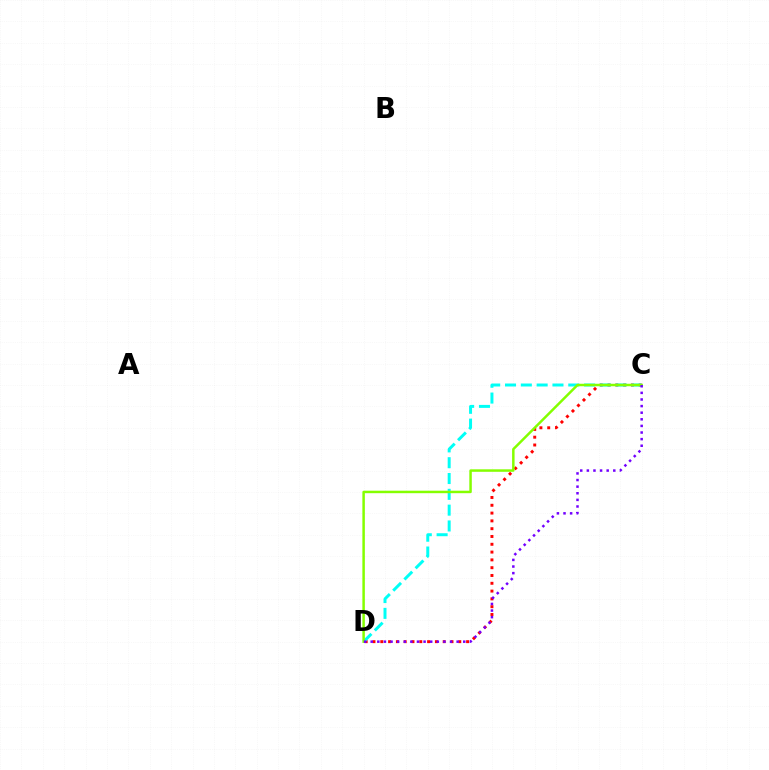{('C', 'D'): [{'color': '#ff0000', 'line_style': 'dotted', 'thickness': 2.12}, {'color': '#00fff6', 'line_style': 'dashed', 'thickness': 2.15}, {'color': '#84ff00', 'line_style': 'solid', 'thickness': 1.79}, {'color': '#7200ff', 'line_style': 'dotted', 'thickness': 1.8}]}